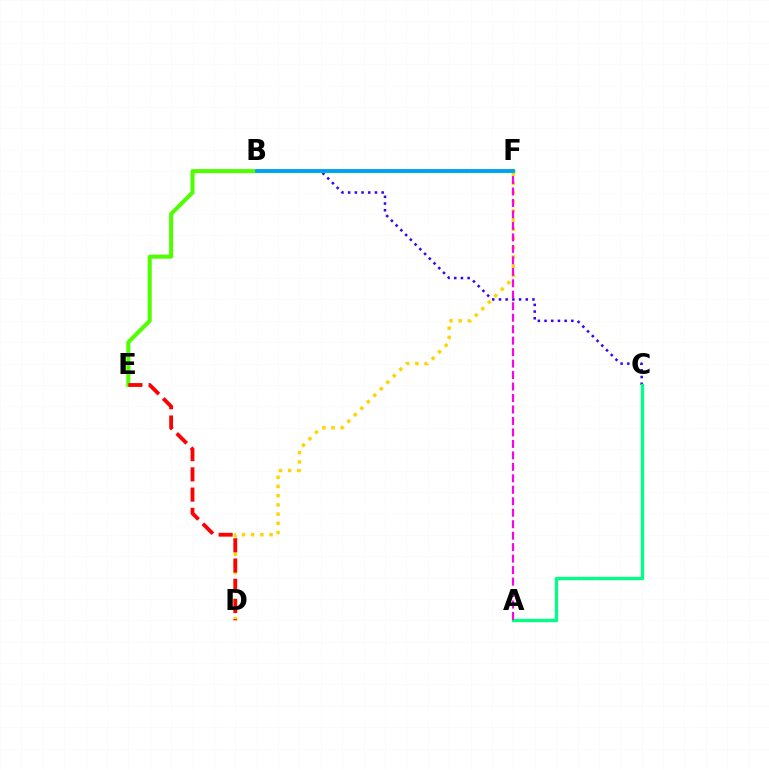{('B', 'C'): [{'color': '#3700ff', 'line_style': 'dotted', 'thickness': 1.82}], ('A', 'C'): [{'color': '#00ff86', 'line_style': 'solid', 'thickness': 2.38}], ('E', 'F'): [{'color': '#4fff00', 'line_style': 'solid', 'thickness': 2.91}], ('D', 'F'): [{'color': '#ffd500', 'line_style': 'dotted', 'thickness': 2.5}], ('D', 'E'): [{'color': '#ff0000', 'line_style': 'dashed', 'thickness': 2.75}], ('A', 'F'): [{'color': '#ff00ed', 'line_style': 'dashed', 'thickness': 1.56}], ('B', 'F'): [{'color': '#009eff', 'line_style': 'solid', 'thickness': 2.66}]}